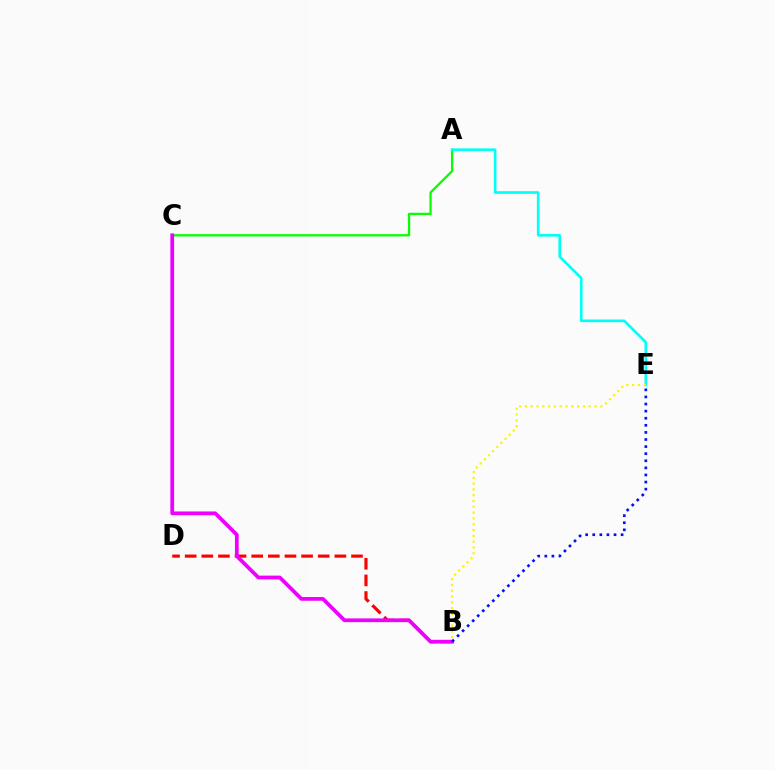{('A', 'C'): [{'color': '#08ff00', 'line_style': 'solid', 'thickness': 1.65}], ('A', 'E'): [{'color': '#00fff6', 'line_style': 'solid', 'thickness': 1.9}], ('B', 'D'): [{'color': '#ff0000', 'line_style': 'dashed', 'thickness': 2.26}], ('B', 'C'): [{'color': '#ee00ff', 'line_style': 'solid', 'thickness': 2.7}], ('B', 'E'): [{'color': '#fcf500', 'line_style': 'dotted', 'thickness': 1.58}, {'color': '#0010ff', 'line_style': 'dotted', 'thickness': 1.93}]}